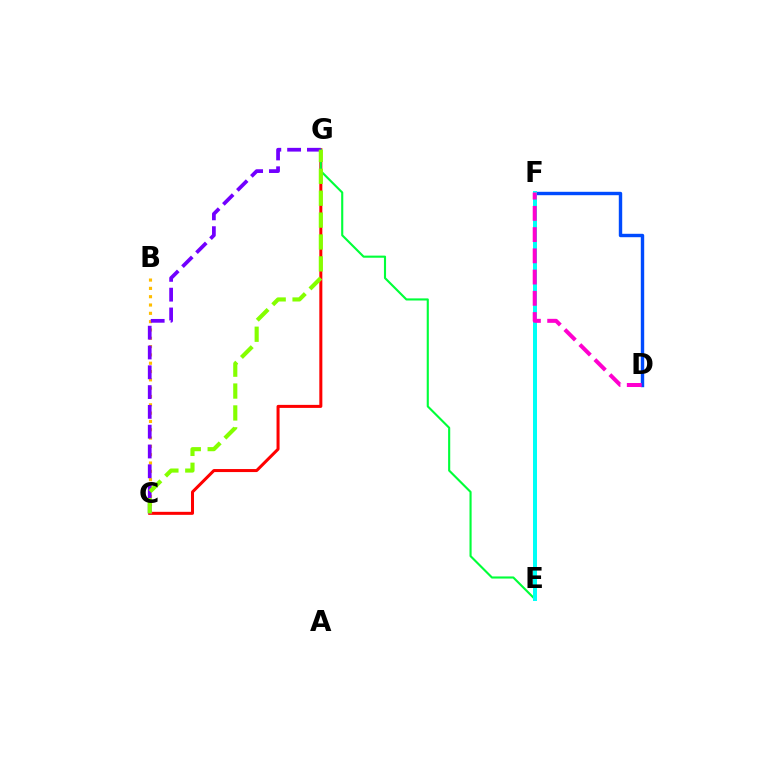{('C', 'G'): [{'color': '#ff0000', 'line_style': 'solid', 'thickness': 2.18}, {'color': '#7200ff', 'line_style': 'dashed', 'thickness': 2.69}, {'color': '#84ff00', 'line_style': 'dashed', 'thickness': 2.97}], ('B', 'C'): [{'color': '#ffbd00', 'line_style': 'dotted', 'thickness': 2.26}], ('E', 'G'): [{'color': '#00ff39', 'line_style': 'solid', 'thickness': 1.52}], ('D', 'F'): [{'color': '#004bff', 'line_style': 'solid', 'thickness': 2.45}, {'color': '#ff00cf', 'line_style': 'dashed', 'thickness': 2.88}], ('E', 'F'): [{'color': '#00fff6', 'line_style': 'solid', 'thickness': 2.87}]}